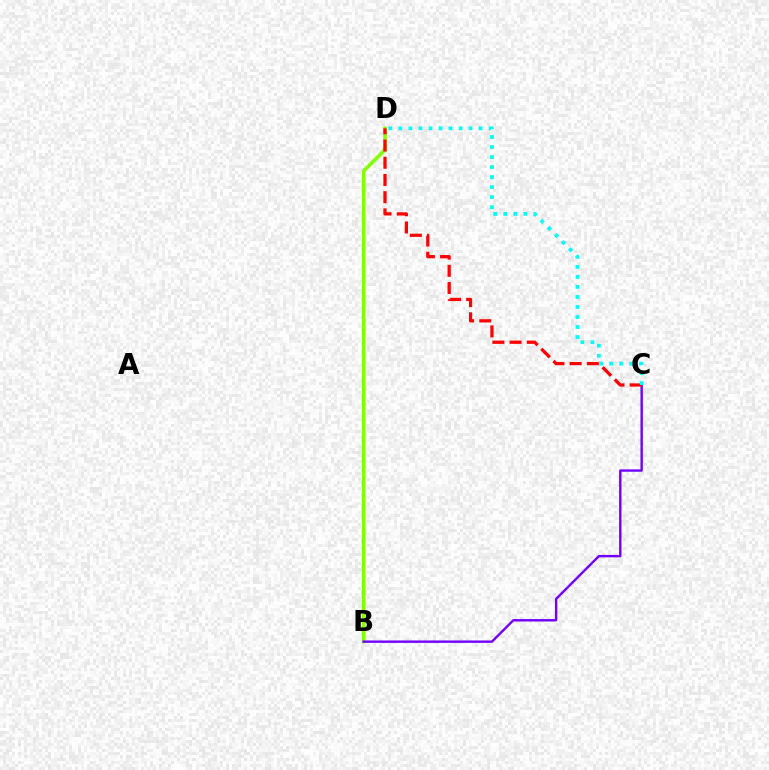{('B', 'D'): [{'color': '#84ff00', 'line_style': 'solid', 'thickness': 2.55}], ('B', 'C'): [{'color': '#7200ff', 'line_style': 'solid', 'thickness': 1.73}], ('C', 'D'): [{'color': '#ff0000', 'line_style': 'dashed', 'thickness': 2.34}, {'color': '#00fff6', 'line_style': 'dotted', 'thickness': 2.72}]}